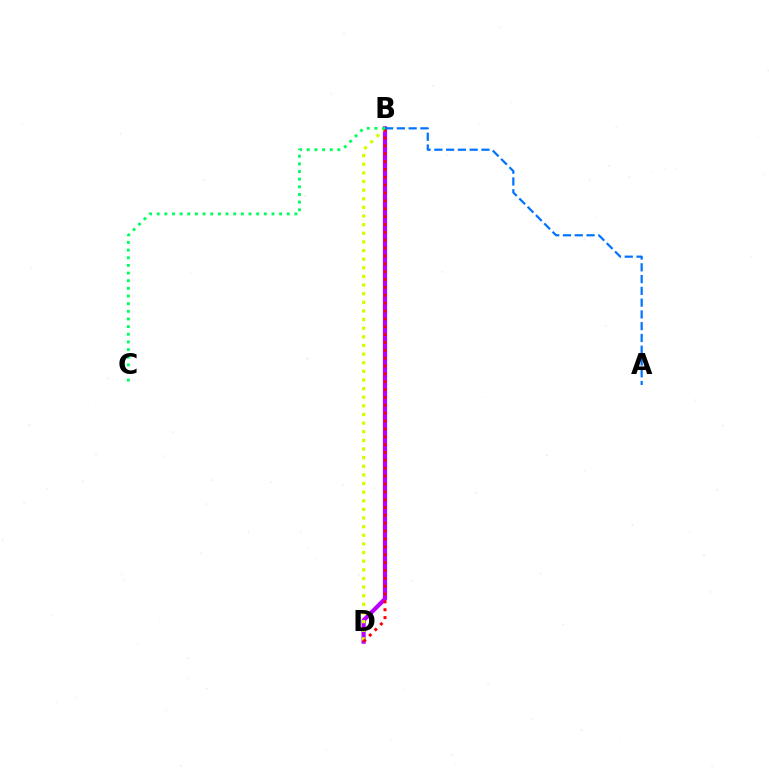{('B', 'D'): [{'color': '#b900ff', 'line_style': 'solid', 'thickness': 2.99}, {'color': '#d1ff00', 'line_style': 'dotted', 'thickness': 2.34}, {'color': '#ff0000', 'line_style': 'dotted', 'thickness': 2.14}], ('A', 'B'): [{'color': '#0074ff', 'line_style': 'dashed', 'thickness': 1.6}], ('B', 'C'): [{'color': '#00ff5c', 'line_style': 'dotted', 'thickness': 2.08}]}